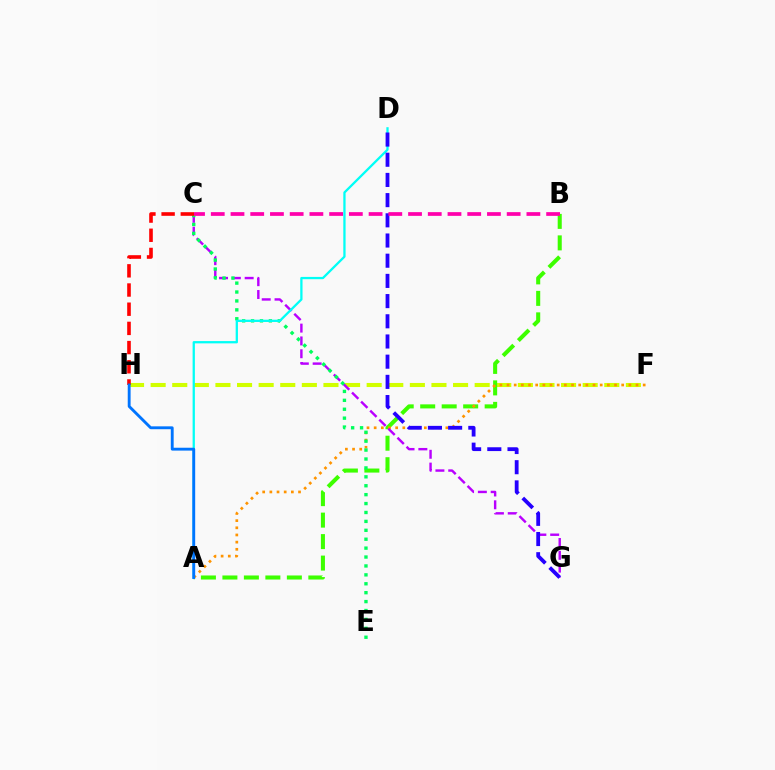{('F', 'H'): [{'color': '#d1ff00', 'line_style': 'dashed', 'thickness': 2.93}], ('A', 'B'): [{'color': '#3dff00', 'line_style': 'dashed', 'thickness': 2.92}], ('A', 'F'): [{'color': '#ff9400', 'line_style': 'dotted', 'thickness': 1.95}], ('C', 'G'): [{'color': '#b900ff', 'line_style': 'dashed', 'thickness': 1.74}], ('C', 'E'): [{'color': '#00ff5c', 'line_style': 'dotted', 'thickness': 2.42}], ('C', 'H'): [{'color': '#ff0000', 'line_style': 'dashed', 'thickness': 2.61}], ('A', 'D'): [{'color': '#00fff6', 'line_style': 'solid', 'thickness': 1.64}], ('A', 'H'): [{'color': '#0074ff', 'line_style': 'solid', 'thickness': 2.06}], ('D', 'G'): [{'color': '#2500ff', 'line_style': 'dashed', 'thickness': 2.74}], ('B', 'C'): [{'color': '#ff00ac', 'line_style': 'dashed', 'thickness': 2.68}]}